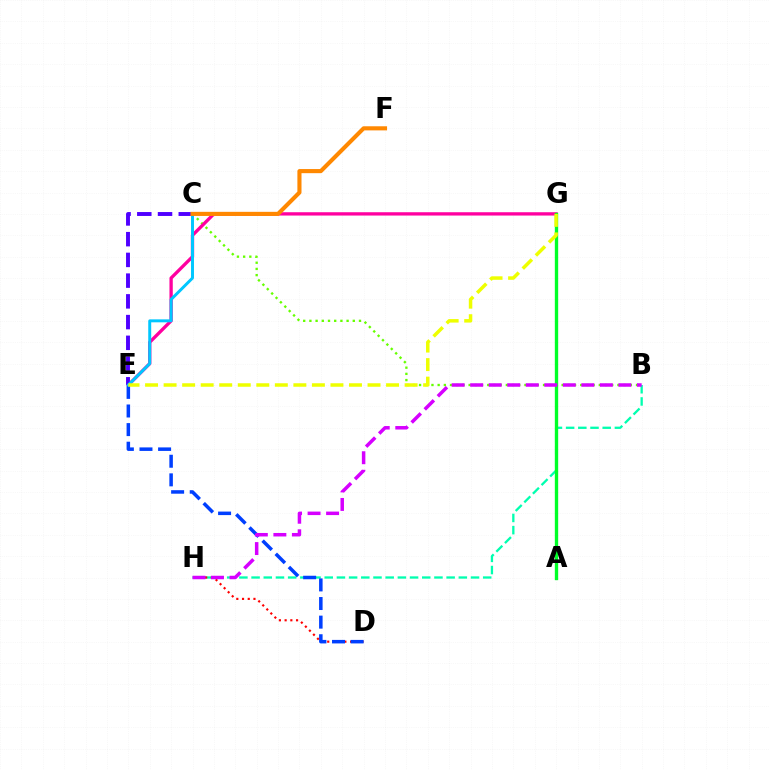{('B', 'H'): [{'color': '#00ffaf', 'line_style': 'dashed', 'thickness': 1.66}, {'color': '#d600ff', 'line_style': 'dashed', 'thickness': 2.52}], ('D', 'H'): [{'color': '#ff0000', 'line_style': 'dotted', 'thickness': 1.55}], ('B', 'C'): [{'color': '#66ff00', 'line_style': 'dotted', 'thickness': 1.68}], ('E', 'G'): [{'color': '#ff00a0', 'line_style': 'solid', 'thickness': 2.39}, {'color': '#eeff00', 'line_style': 'dashed', 'thickness': 2.52}], ('A', 'G'): [{'color': '#00ff27', 'line_style': 'solid', 'thickness': 2.41}], ('C', 'E'): [{'color': '#4f00ff', 'line_style': 'dashed', 'thickness': 2.82}, {'color': '#00c7ff', 'line_style': 'solid', 'thickness': 2.13}], ('D', 'E'): [{'color': '#003fff', 'line_style': 'dashed', 'thickness': 2.53}], ('C', 'F'): [{'color': '#ff8800', 'line_style': 'solid', 'thickness': 2.96}]}